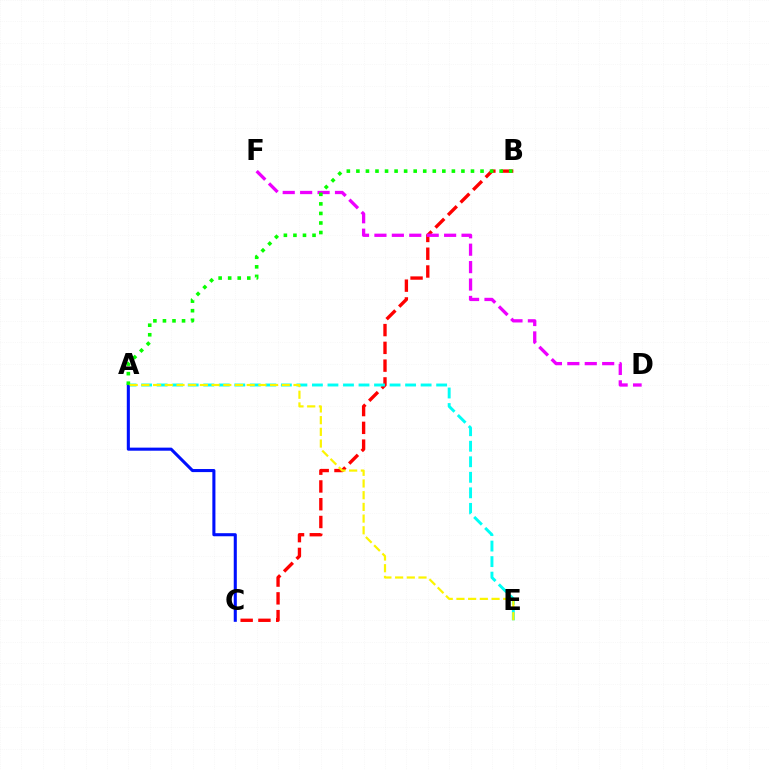{('B', 'C'): [{'color': '#ff0000', 'line_style': 'dashed', 'thickness': 2.41}], ('A', 'E'): [{'color': '#00fff6', 'line_style': 'dashed', 'thickness': 2.11}, {'color': '#fcf500', 'line_style': 'dashed', 'thickness': 1.59}], ('A', 'C'): [{'color': '#0010ff', 'line_style': 'solid', 'thickness': 2.21}], ('D', 'F'): [{'color': '#ee00ff', 'line_style': 'dashed', 'thickness': 2.37}], ('A', 'B'): [{'color': '#08ff00', 'line_style': 'dotted', 'thickness': 2.59}]}